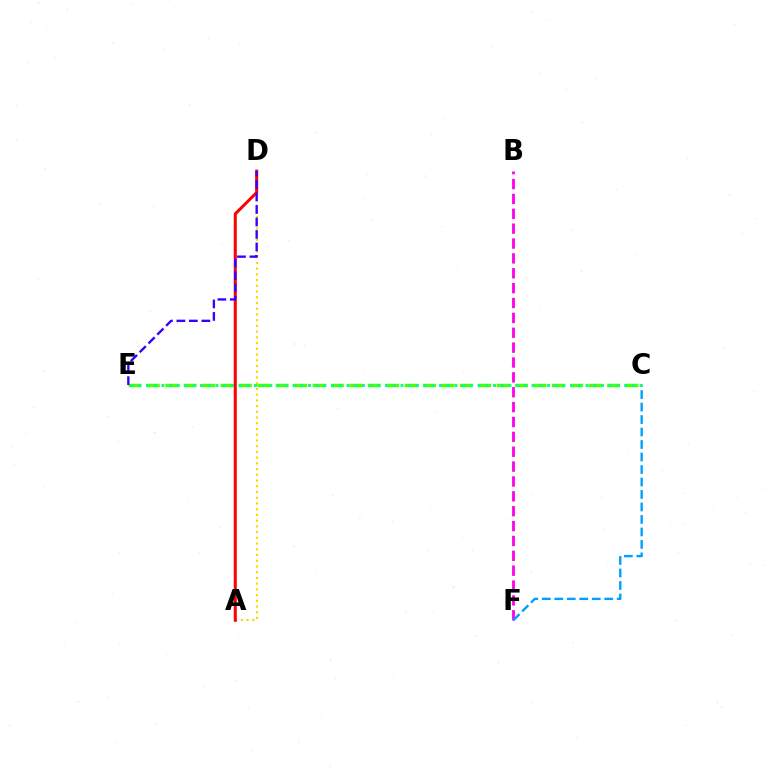{('C', 'E'): [{'color': '#4fff00', 'line_style': 'dashed', 'thickness': 2.5}, {'color': '#00ff86', 'line_style': 'dotted', 'thickness': 2.1}], ('B', 'F'): [{'color': '#ff00ed', 'line_style': 'dashed', 'thickness': 2.02}], ('C', 'F'): [{'color': '#009eff', 'line_style': 'dashed', 'thickness': 1.7}], ('A', 'D'): [{'color': '#ffd500', 'line_style': 'dotted', 'thickness': 1.56}, {'color': '#ff0000', 'line_style': 'solid', 'thickness': 2.18}], ('D', 'E'): [{'color': '#3700ff', 'line_style': 'dashed', 'thickness': 1.69}]}